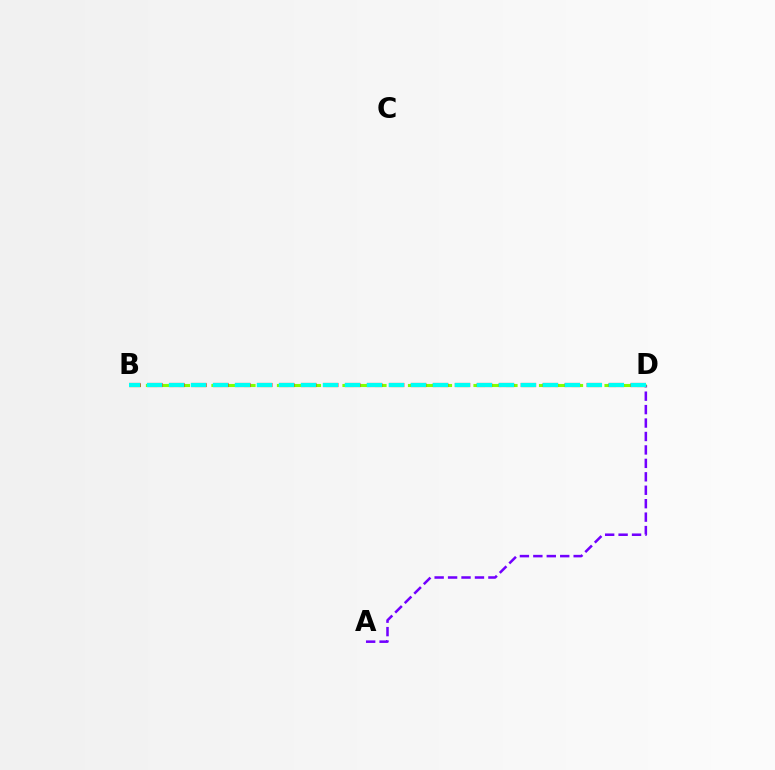{('A', 'D'): [{'color': '#7200ff', 'line_style': 'dashed', 'thickness': 1.83}], ('B', 'D'): [{'color': '#84ff00', 'line_style': 'dashed', 'thickness': 2.22}, {'color': '#ff0000', 'line_style': 'dashed', 'thickness': 2.99}, {'color': '#00fff6', 'line_style': 'dashed', 'thickness': 2.99}]}